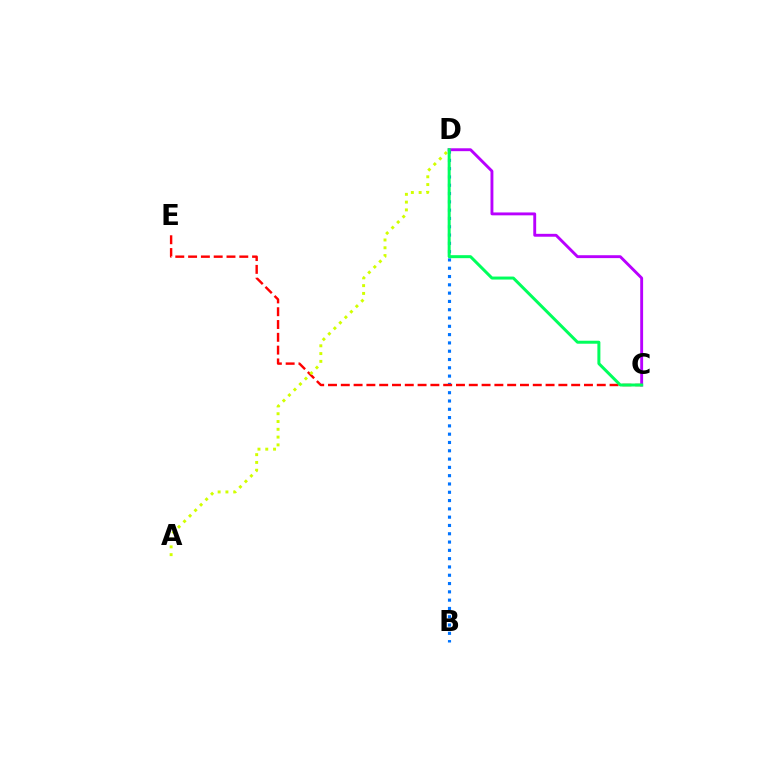{('B', 'D'): [{'color': '#0074ff', 'line_style': 'dotted', 'thickness': 2.25}], ('C', 'E'): [{'color': '#ff0000', 'line_style': 'dashed', 'thickness': 1.74}], ('A', 'D'): [{'color': '#d1ff00', 'line_style': 'dotted', 'thickness': 2.12}], ('C', 'D'): [{'color': '#b900ff', 'line_style': 'solid', 'thickness': 2.07}, {'color': '#00ff5c', 'line_style': 'solid', 'thickness': 2.16}]}